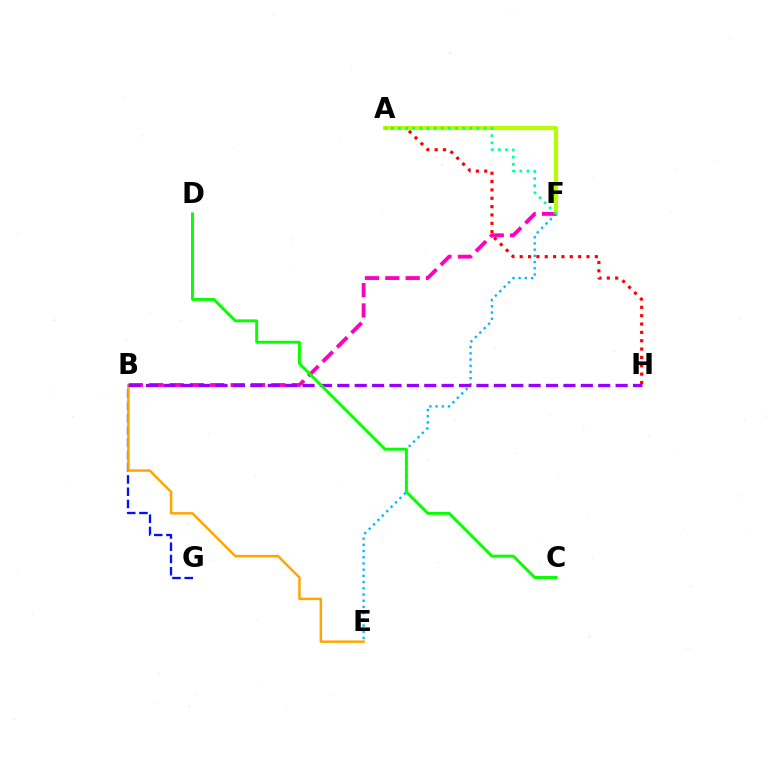{('B', 'G'): [{'color': '#0010ff', 'line_style': 'dashed', 'thickness': 1.66}], ('A', 'H'): [{'color': '#ff0000', 'line_style': 'dotted', 'thickness': 2.27}], ('A', 'F'): [{'color': '#b3ff00', 'line_style': 'solid', 'thickness': 2.99}, {'color': '#00ff9d', 'line_style': 'dotted', 'thickness': 1.94}], ('E', 'F'): [{'color': '#00b5ff', 'line_style': 'dotted', 'thickness': 1.69}], ('B', 'F'): [{'color': '#ff00bd', 'line_style': 'dashed', 'thickness': 2.77}], ('B', 'E'): [{'color': '#ffa500', 'line_style': 'solid', 'thickness': 1.78}], ('B', 'H'): [{'color': '#9b00ff', 'line_style': 'dashed', 'thickness': 2.36}], ('C', 'D'): [{'color': '#08ff00', 'line_style': 'solid', 'thickness': 2.12}]}